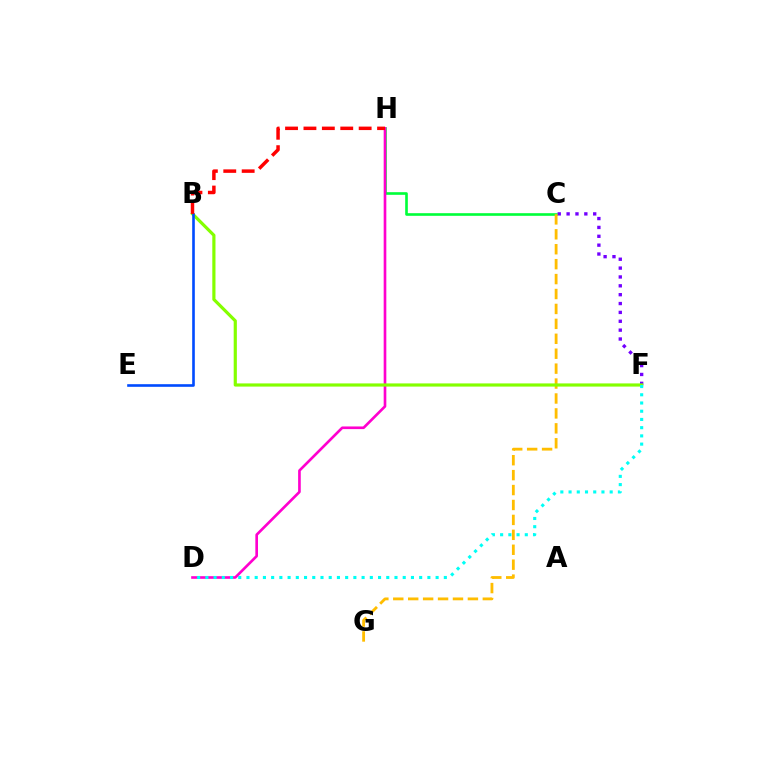{('C', 'H'): [{'color': '#00ff39', 'line_style': 'solid', 'thickness': 1.89}], ('C', 'F'): [{'color': '#7200ff', 'line_style': 'dotted', 'thickness': 2.41}], ('D', 'H'): [{'color': '#ff00cf', 'line_style': 'solid', 'thickness': 1.91}], ('C', 'G'): [{'color': '#ffbd00', 'line_style': 'dashed', 'thickness': 2.03}], ('B', 'F'): [{'color': '#84ff00', 'line_style': 'solid', 'thickness': 2.29}], ('B', 'E'): [{'color': '#004bff', 'line_style': 'solid', 'thickness': 1.89}], ('B', 'H'): [{'color': '#ff0000', 'line_style': 'dashed', 'thickness': 2.5}], ('D', 'F'): [{'color': '#00fff6', 'line_style': 'dotted', 'thickness': 2.23}]}